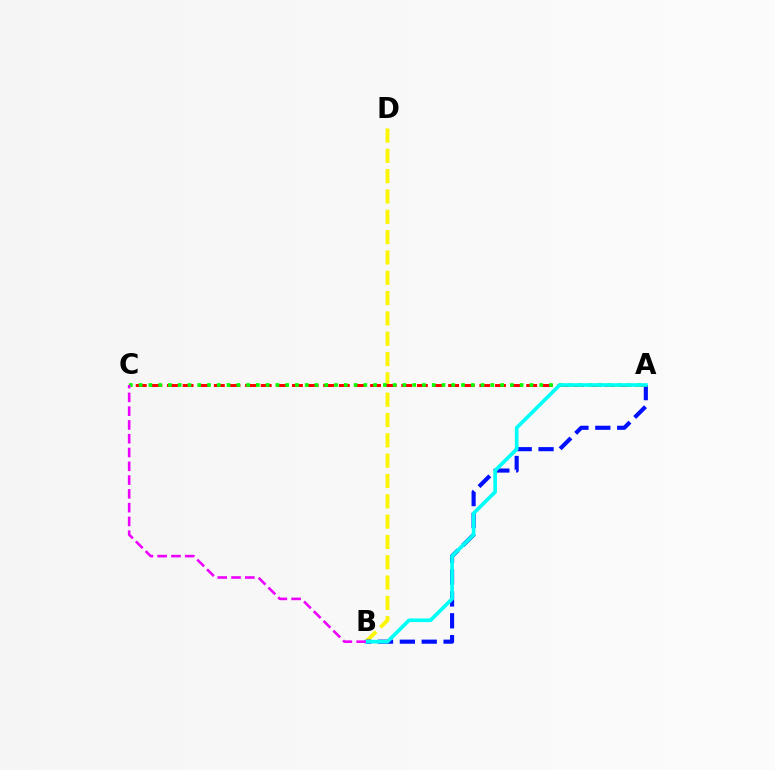{('B', 'D'): [{'color': '#fcf500', 'line_style': 'dashed', 'thickness': 2.76}], ('A', 'B'): [{'color': '#0010ff', 'line_style': 'dashed', 'thickness': 2.97}, {'color': '#00fff6', 'line_style': 'solid', 'thickness': 2.63}], ('A', 'C'): [{'color': '#ff0000', 'line_style': 'dashed', 'thickness': 2.12}, {'color': '#08ff00', 'line_style': 'dotted', 'thickness': 2.65}], ('B', 'C'): [{'color': '#ee00ff', 'line_style': 'dashed', 'thickness': 1.87}]}